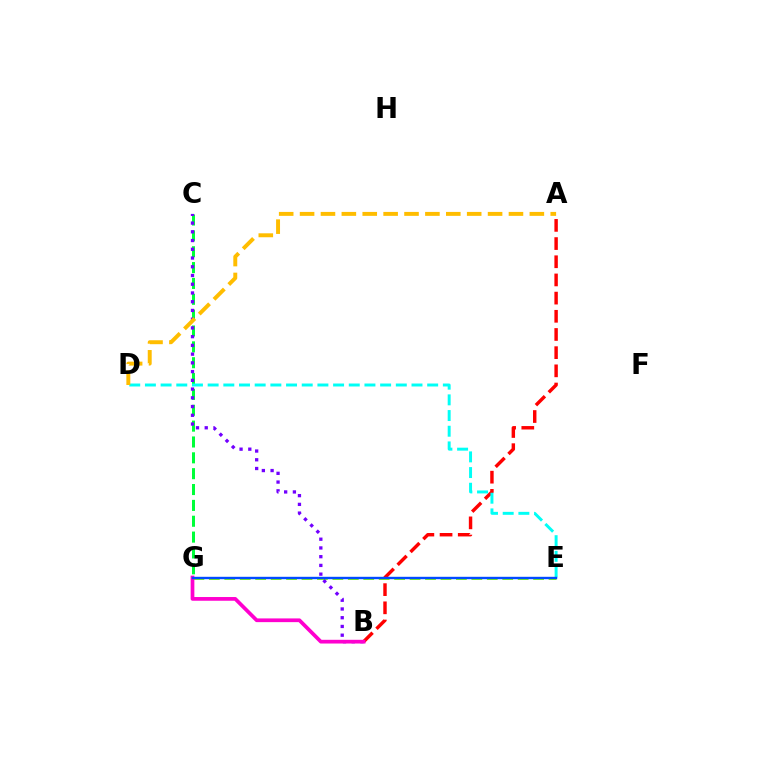{('C', 'G'): [{'color': '#00ff39', 'line_style': 'dashed', 'thickness': 2.15}], ('A', 'B'): [{'color': '#ff0000', 'line_style': 'dashed', 'thickness': 2.47}], ('E', 'G'): [{'color': '#84ff00', 'line_style': 'dashed', 'thickness': 2.1}, {'color': '#004bff', 'line_style': 'solid', 'thickness': 1.72}], ('D', 'E'): [{'color': '#00fff6', 'line_style': 'dashed', 'thickness': 2.13}], ('B', 'C'): [{'color': '#7200ff', 'line_style': 'dotted', 'thickness': 2.37}], ('A', 'D'): [{'color': '#ffbd00', 'line_style': 'dashed', 'thickness': 2.84}], ('B', 'G'): [{'color': '#ff00cf', 'line_style': 'solid', 'thickness': 2.68}]}